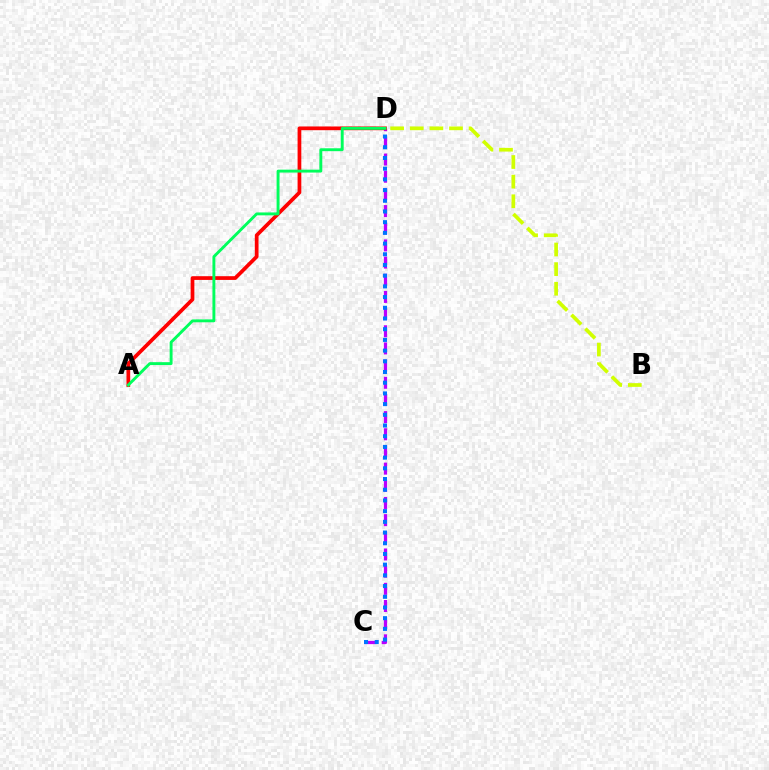{('B', 'D'): [{'color': '#d1ff00', 'line_style': 'dashed', 'thickness': 2.67}], ('C', 'D'): [{'color': '#b900ff', 'line_style': 'dashed', 'thickness': 2.33}, {'color': '#0074ff', 'line_style': 'dotted', 'thickness': 2.91}], ('A', 'D'): [{'color': '#ff0000', 'line_style': 'solid', 'thickness': 2.68}, {'color': '#00ff5c', 'line_style': 'solid', 'thickness': 2.09}]}